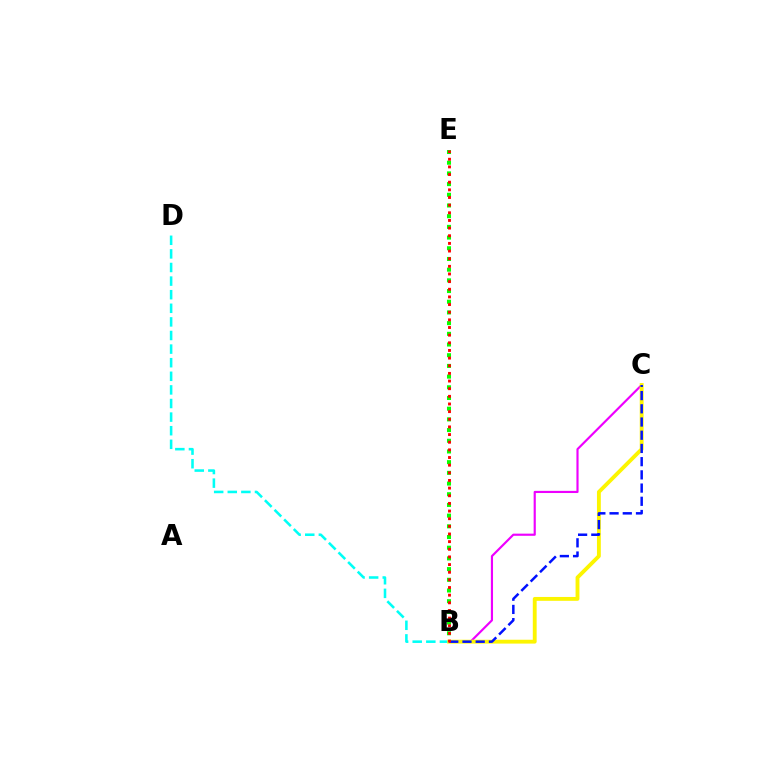{('B', 'C'): [{'color': '#ee00ff', 'line_style': 'solid', 'thickness': 1.55}, {'color': '#fcf500', 'line_style': 'solid', 'thickness': 2.77}, {'color': '#0010ff', 'line_style': 'dashed', 'thickness': 1.79}], ('B', 'D'): [{'color': '#00fff6', 'line_style': 'dashed', 'thickness': 1.85}], ('B', 'E'): [{'color': '#08ff00', 'line_style': 'dotted', 'thickness': 2.91}, {'color': '#ff0000', 'line_style': 'dotted', 'thickness': 2.08}]}